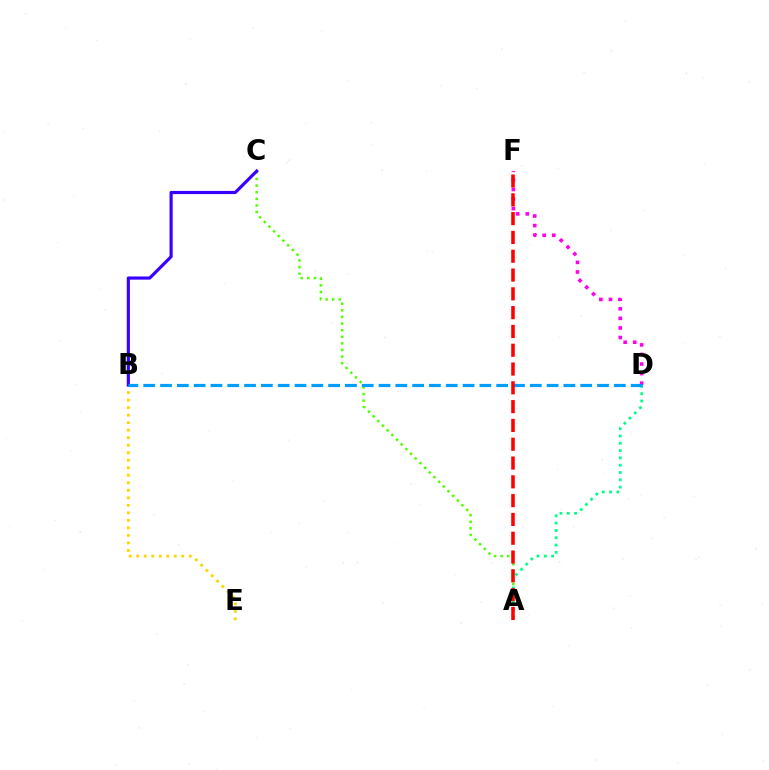{('D', 'F'): [{'color': '#ff00ed', 'line_style': 'dotted', 'thickness': 2.6}], ('A', 'C'): [{'color': '#4fff00', 'line_style': 'dotted', 'thickness': 1.8}], ('B', 'E'): [{'color': '#ffd500', 'line_style': 'dotted', 'thickness': 2.04}], ('B', 'C'): [{'color': '#3700ff', 'line_style': 'solid', 'thickness': 2.28}], ('A', 'D'): [{'color': '#00ff86', 'line_style': 'dotted', 'thickness': 1.98}], ('B', 'D'): [{'color': '#009eff', 'line_style': 'dashed', 'thickness': 2.28}], ('A', 'F'): [{'color': '#ff0000', 'line_style': 'dashed', 'thickness': 2.55}]}